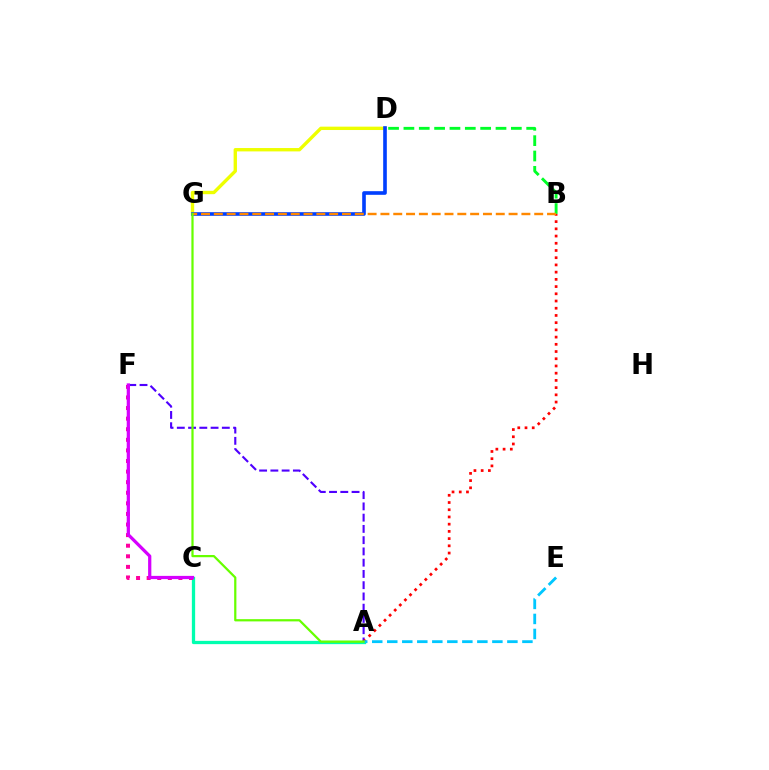{('A', 'C'): [{'color': '#00ffaf', 'line_style': 'solid', 'thickness': 2.36}], ('D', 'G'): [{'color': '#eeff00', 'line_style': 'solid', 'thickness': 2.42}, {'color': '#003fff', 'line_style': 'solid', 'thickness': 2.62}], ('A', 'F'): [{'color': '#4f00ff', 'line_style': 'dashed', 'thickness': 1.53}], ('C', 'F'): [{'color': '#ff00a0', 'line_style': 'dotted', 'thickness': 2.88}, {'color': '#d600ff', 'line_style': 'solid', 'thickness': 2.33}], ('A', 'B'): [{'color': '#ff0000', 'line_style': 'dotted', 'thickness': 1.96}], ('B', 'D'): [{'color': '#00ff27', 'line_style': 'dashed', 'thickness': 2.09}], ('A', 'E'): [{'color': '#00c7ff', 'line_style': 'dashed', 'thickness': 2.04}], ('B', 'G'): [{'color': '#ff8800', 'line_style': 'dashed', 'thickness': 1.74}], ('A', 'G'): [{'color': '#66ff00', 'line_style': 'solid', 'thickness': 1.61}]}